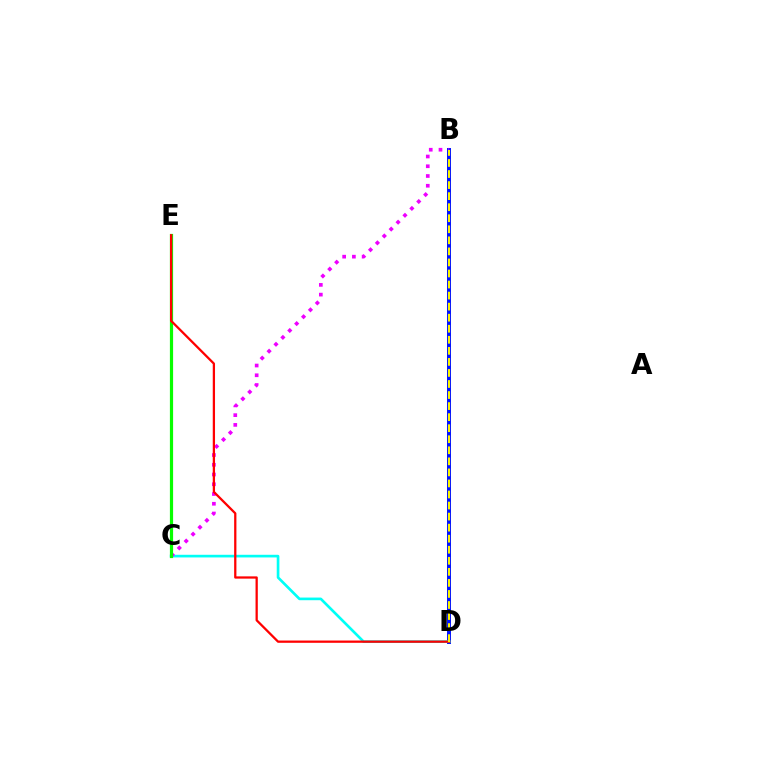{('B', 'D'): [{'color': '#0010ff', 'line_style': 'solid', 'thickness': 2.84}, {'color': '#fcf500', 'line_style': 'dashed', 'thickness': 1.5}], ('C', 'D'): [{'color': '#00fff6', 'line_style': 'solid', 'thickness': 1.92}], ('B', 'C'): [{'color': '#ee00ff', 'line_style': 'dotted', 'thickness': 2.65}], ('C', 'E'): [{'color': '#08ff00', 'line_style': 'solid', 'thickness': 2.3}], ('D', 'E'): [{'color': '#ff0000', 'line_style': 'solid', 'thickness': 1.63}]}